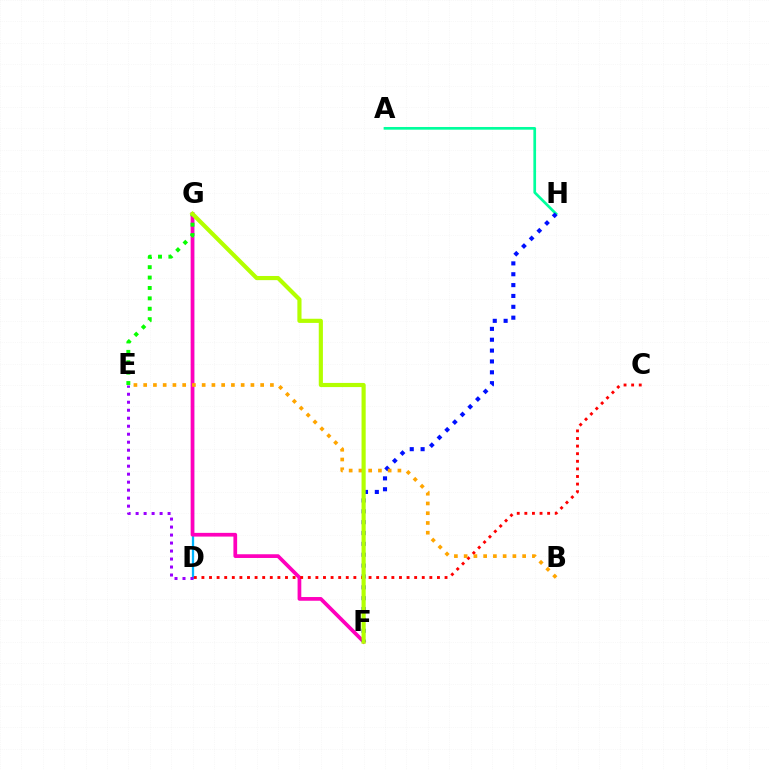{('A', 'H'): [{'color': '#00ff9d', 'line_style': 'solid', 'thickness': 1.94}], ('D', 'G'): [{'color': '#00b5ff', 'line_style': 'solid', 'thickness': 1.64}], ('F', 'G'): [{'color': '#ff00bd', 'line_style': 'solid', 'thickness': 2.68}, {'color': '#b3ff00', 'line_style': 'solid', 'thickness': 2.99}], ('D', 'E'): [{'color': '#9b00ff', 'line_style': 'dotted', 'thickness': 2.17}], ('F', 'H'): [{'color': '#0010ff', 'line_style': 'dotted', 'thickness': 2.95}], ('C', 'D'): [{'color': '#ff0000', 'line_style': 'dotted', 'thickness': 2.06}], ('E', 'G'): [{'color': '#08ff00', 'line_style': 'dotted', 'thickness': 2.82}], ('B', 'E'): [{'color': '#ffa500', 'line_style': 'dotted', 'thickness': 2.65}]}